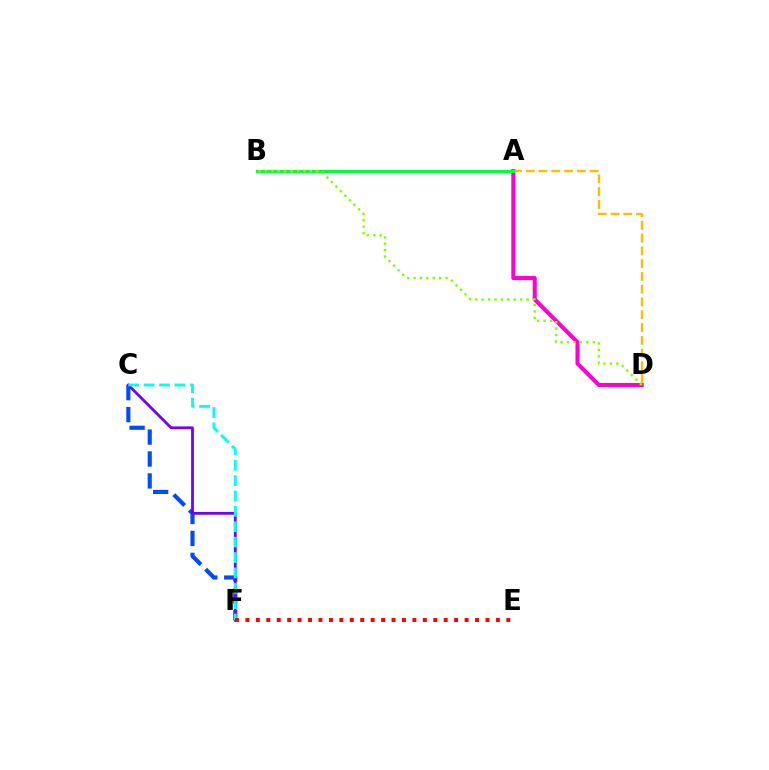{('C', 'F'): [{'color': '#004bff', 'line_style': 'dashed', 'thickness': 2.98}, {'color': '#7200ff', 'line_style': 'solid', 'thickness': 1.99}, {'color': '#00fff6', 'line_style': 'dashed', 'thickness': 2.09}], ('A', 'D'): [{'color': '#ff00cf', 'line_style': 'solid', 'thickness': 2.93}, {'color': '#ffbd00', 'line_style': 'dashed', 'thickness': 1.74}], ('A', 'B'): [{'color': '#00ff39', 'line_style': 'solid', 'thickness': 2.13}], ('B', 'D'): [{'color': '#84ff00', 'line_style': 'dotted', 'thickness': 1.74}], ('E', 'F'): [{'color': '#ff0000', 'line_style': 'dotted', 'thickness': 2.84}]}